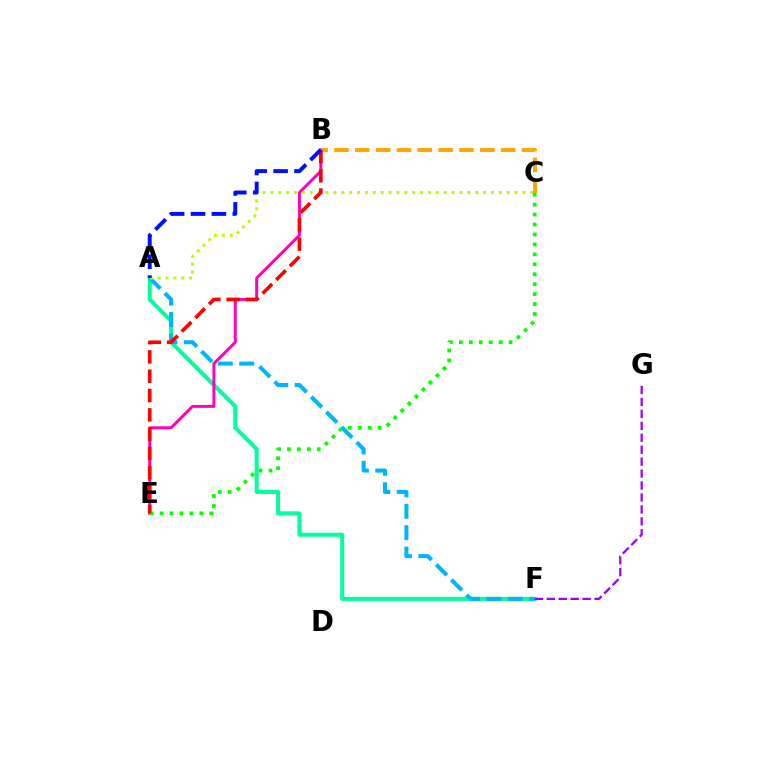{('A', 'F'): [{'color': '#00ff9d', 'line_style': 'solid', 'thickness': 2.9}, {'color': '#00b5ff', 'line_style': 'dashed', 'thickness': 2.91}], ('B', 'E'): [{'color': '#ff00bd', 'line_style': 'solid', 'thickness': 2.12}, {'color': '#ff0000', 'line_style': 'dashed', 'thickness': 2.62}], ('B', 'C'): [{'color': '#ffa500', 'line_style': 'dashed', 'thickness': 2.83}], ('A', 'C'): [{'color': '#b3ff00', 'line_style': 'dotted', 'thickness': 2.14}], ('C', 'E'): [{'color': '#08ff00', 'line_style': 'dotted', 'thickness': 2.7}], ('F', 'G'): [{'color': '#9b00ff', 'line_style': 'dashed', 'thickness': 1.62}], ('A', 'B'): [{'color': '#0010ff', 'line_style': 'dashed', 'thickness': 2.84}]}